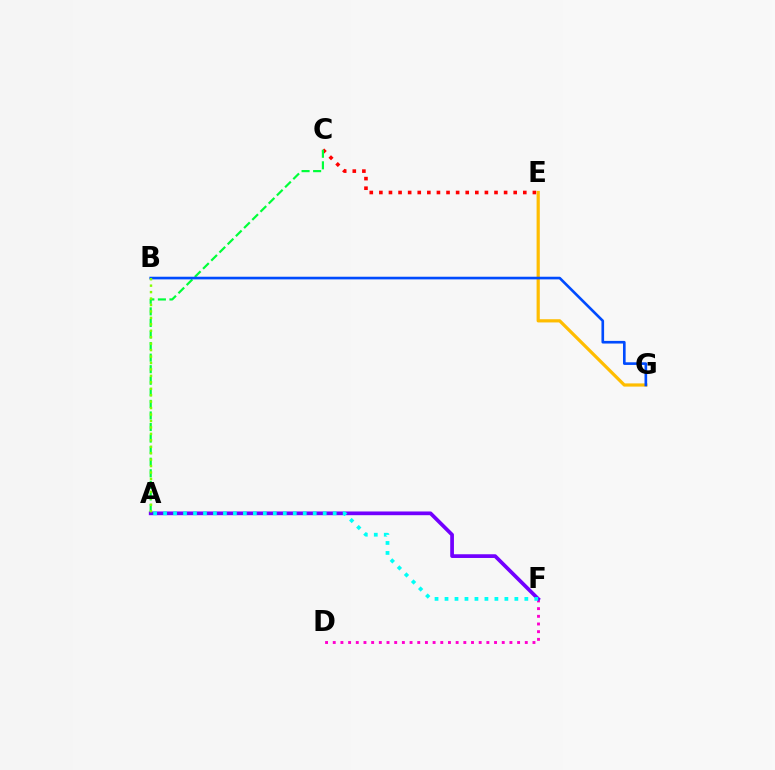{('D', 'F'): [{'color': '#ff00cf', 'line_style': 'dotted', 'thickness': 2.09}], ('A', 'F'): [{'color': '#7200ff', 'line_style': 'solid', 'thickness': 2.68}, {'color': '#00fff6', 'line_style': 'dotted', 'thickness': 2.71}], ('C', 'E'): [{'color': '#ff0000', 'line_style': 'dotted', 'thickness': 2.61}], ('A', 'C'): [{'color': '#00ff39', 'line_style': 'dashed', 'thickness': 1.57}], ('E', 'G'): [{'color': '#ffbd00', 'line_style': 'solid', 'thickness': 2.31}], ('B', 'G'): [{'color': '#004bff', 'line_style': 'solid', 'thickness': 1.9}], ('A', 'B'): [{'color': '#84ff00', 'line_style': 'dotted', 'thickness': 1.75}]}